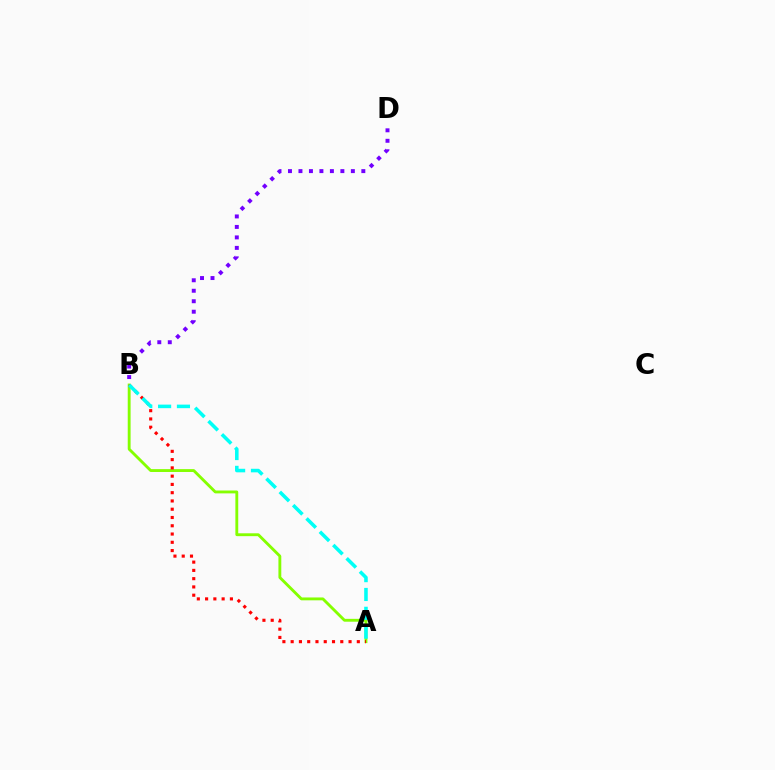{('A', 'B'): [{'color': '#84ff00', 'line_style': 'solid', 'thickness': 2.06}, {'color': '#ff0000', 'line_style': 'dotted', 'thickness': 2.25}, {'color': '#00fff6', 'line_style': 'dashed', 'thickness': 2.56}], ('B', 'D'): [{'color': '#7200ff', 'line_style': 'dotted', 'thickness': 2.85}]}